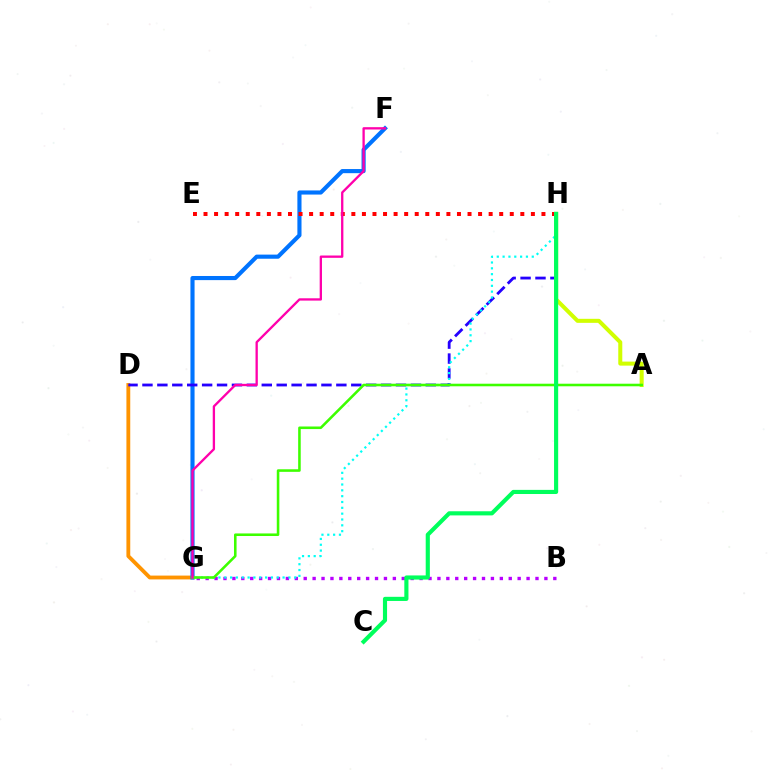{('D', 'G'): [{'color': '#ff9400', 'line_style': 'solid', 'thickness': 2.76}], ('F', 'G'): [{'color': '#0074ff', 'line_style': 'solid', 'thickness': 2.97}, {'color': '#ff00ac', 'line_style': 'solid', 'thickness': 1.67}], ('E', 'H'): [{'color': '#ff0000', 'line_style': 'dotted', 'thickness': 2.87}], ('B', 'G'): [{'color': '#b900ff', 'line_style': 'dotted', 'thickness': 2.42}], ('D', 'H'): [{'color': '#2500ff', 'line_style': 'dashed', 'thickness': 2.03}], ('A', 'H'): [{'color': '#d1ff00', 'line_style': 'solid', 'thickness': 2.9}], ('G', 'H'): [{'color': '#00fff6', 'line_style': 'dotted', 'thickness': 1.58}], ('A', 'G'): [{'color': '#3dff00', 'line_style': 'solid', 'thickness': 1.85}], ('C', 'H'): [{'color': '#00ff5c', 'line_style': 'solid', 'thickness': 2.98}]}